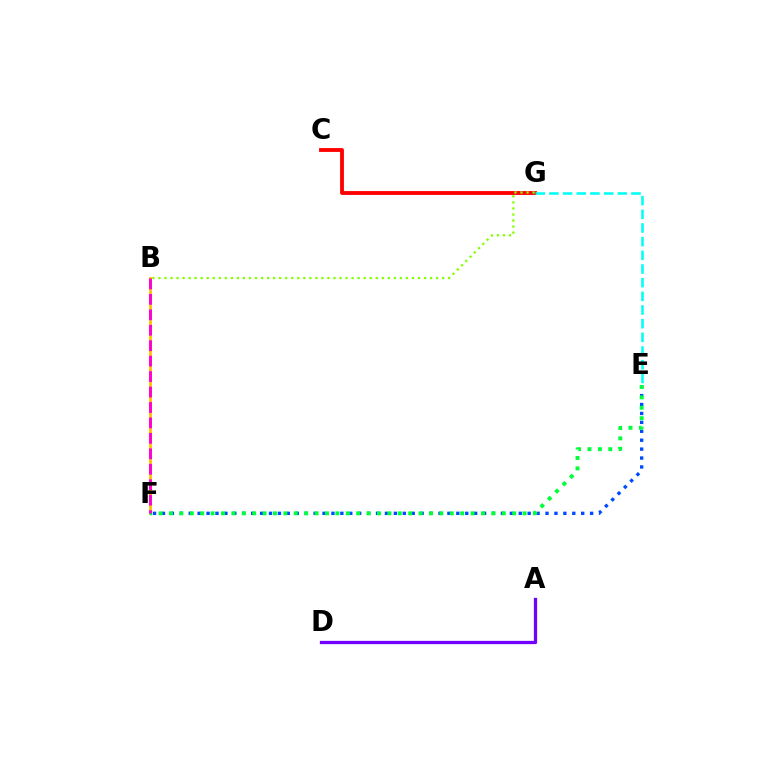{('E', 'F'): [{'color': '#004bff', 'line_style': 'dotted', 'thickness': 2.42}, {'color': '#00ff39', 'line_style': 'dotted', 'thickness': 2.83}], ('A', 'D'): [{'color': '#7200ff', 'line_style': 'solid', 'thickness': 2.36}], ('B', 'F'): [{'color': '#ffbd00', 'line_style': 'solid', 'thickness': 1.98}, {'color': '#ff00cf', 'line_style': 'dashed', 'thickness': 2.1}], ('C', 'G'): [{'color': '#ff0000', 'line_style': 'solid', 'thickness': 2.76}], ('B', 'G'): [{'color': '#84ff00', 'line_style': 'dotted', 'thickness': 1.64}], ('E', 'G'): [{'color': '#00fff6', 'line_style': 'dashed', 'thickness': 1.86}]}